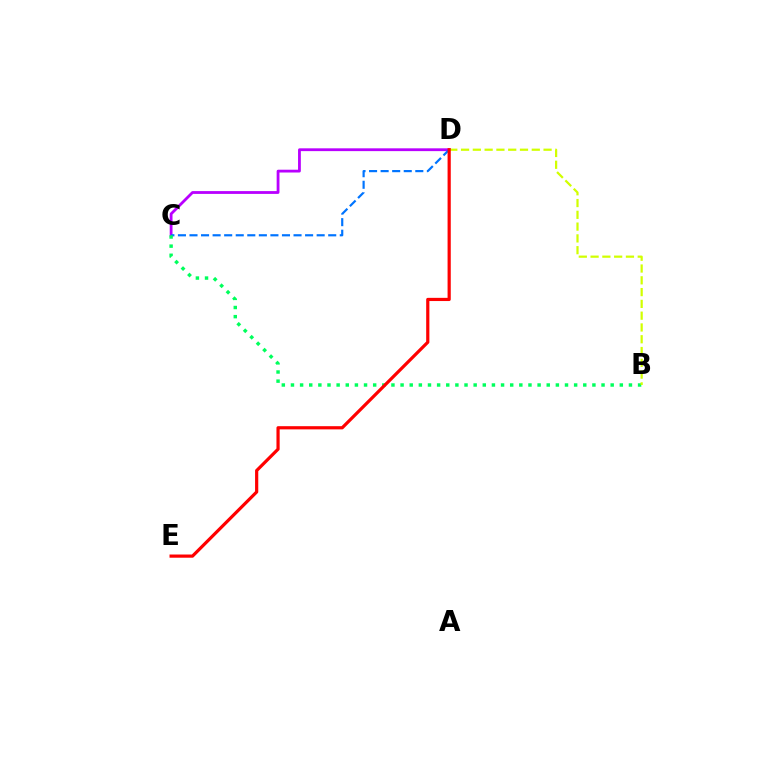{('C', 'D'): [{'color': '#b900ff', 'line_style': 'solid', 'thickness': 2.02}, {'color': '#0074ff', 'line_style': 'dashed', 'thickness': 1.57}], ('B', 'C'): [{'color': '#00ff5c', 'line_style': 'dotted', 'thickness': 2.48}], ('B', 'D'): [{'color': '#d1ff00', 'line_style': 'dashed', 'thickness': 1.6}], ('D', 'E'): [{'color': '#ff0000', 'line_style': 'solid', 'thickness': 2.3}]}